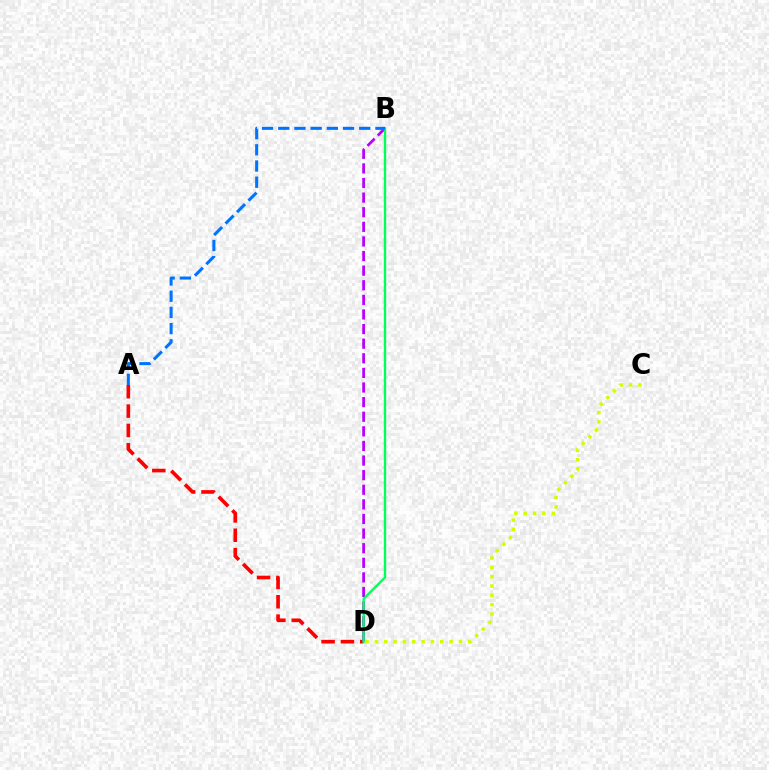{('A', 'D'): [{'color': '#ff0000', 'line_style': 'dashed', 'thickness': 2.63}], ('C', 'D'): [{'color': '#d1ff00', 'line_style': 'dotted', 'thickness': 2.54}], ('B', 'D'): [{'color': '#b900ff', 'line_style': 'dashed', 'thickness': 1.98}, {'color': '#00ff5c', 'line_style': 'solid', 'thickness': 1.7}], ('A', 'B'): [{'color': '#0074ff', 'line_style': 'dashed', 'thickness': 2.2}]}